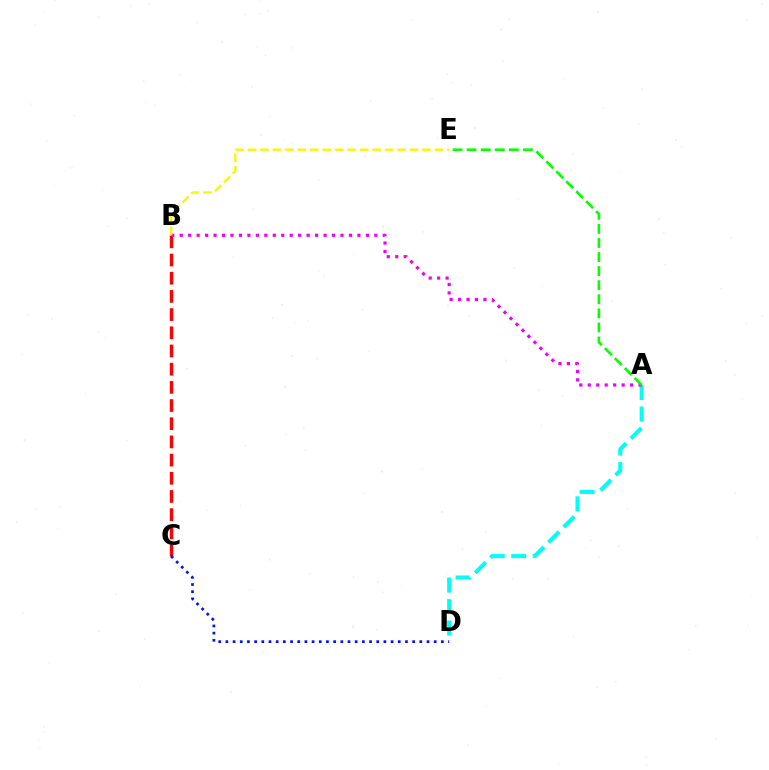{('A', 'D'): [{'color': '#00fff6', 'line_style': 'dashed', 'thickness': 2.92}], ('B', 'C'): [{'color': '#ff0000', 'line_style': 'dashed', 'thickness': 2.47}], ('A', 'B'): [{'color': '#ee00ff', 'line_style': 'dotted', 'thickness': 2.3}], ('B', 'E'): [{'color': '#fcf500', 'line_style': 'dashed', 'thickness': 1.69}], ('C', 'D'): [{'color': '#0010ff', 'line_style': 'dotted', 'thickness': 1.95}], ('A', 'E'): [{'color': '#08ff00', 'line_style': 'dashed', 'thickness': 1.91}]}